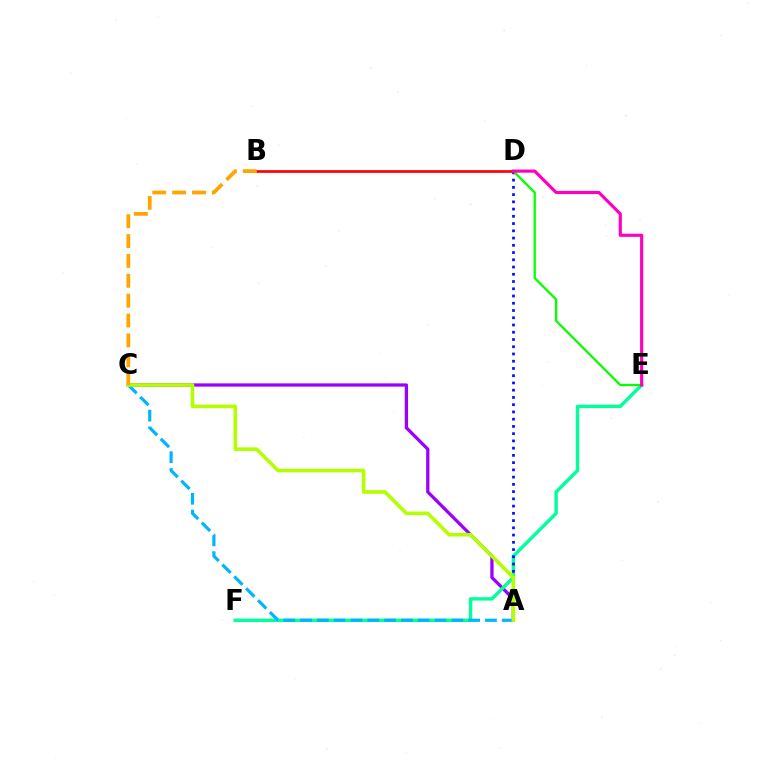{('A', 'C'): [{'color': '#9b00ff', 'line_style': 'solid', 'thickness': 2.35}, {'color': '#00b5ff', 'line_style': 'dashed', 'thickness': 2.28}, {'color': '#b3ff00', 'line_style': 'solid', 'thickness': 2.59}], ('E', 'F'): [{'color': '#00ff9d', 'line_style': 'solid', 'thickness': 2.46}], ('A', 'D'): [{'color': '#0010ff', 'line_style': 'dotted', 'thickness': 1.97}], ('D', 'E'): [{'color': '#08ff00', 'line_style': 'solid', 'thickness': 1.66}, {'color': '#ff00bd', 'line_style': 'solid', 'thickness': 2.28}], ('B', 'D'): [{'color': '#ff0000', 'line_style': 'solid', 'thickness': 1.93}], ('B', 'C'): [{'color': '#ffa500', 'line_style': 'dashed', 'thickness': 2.7}]}